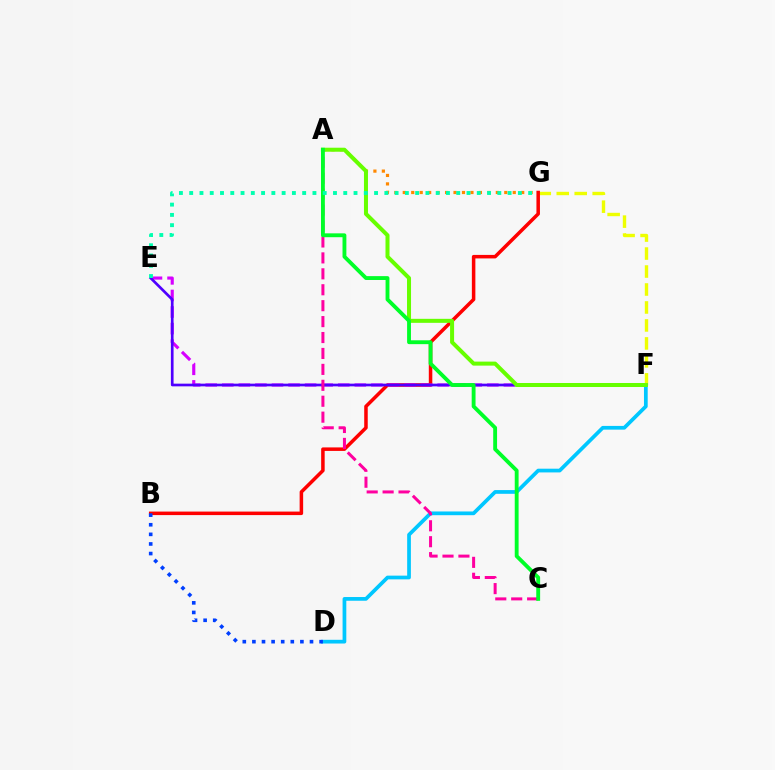{('F', 'G'): [{'color': '#eeff00', 'line_style': 'dashed', 'thickness': 2.44}], ('A', 'G'): [{'color': '#ff8800', 'line_style': 'dotted', 'thickness': 2.3}], ('B', 'G'): [{'color': '#ff0000', 'line_style': 'solid', 'thickness': 2.53}], ('E', 'F'): [{'color': '#d600ff', 'line_style': 'dashed', 'thickness': 2.25}, {'color': '#4f00ff', 'line_style': 'solid', 'thickness': 1.94}], ('D', 'F'): [{'color': '#00c7ff', 'line_style': 'solid', 'thickness': 2.68}], ('B', 'D'): [{'color': '#003fff', 'line_style': 'dotted', 'thickness': 2.61}], ('A', 'F'): [{'color': '#66ff00', 'line_style': 'solid', 'thickness': 2.89}], ('A', 'C'): [{'color': '#ff00a0', 'line_style': 'dashed', 'thickness': 2.16}, {'color': '#00ff27', 'line_style': 'solid', 'thickness': 2.78}], ('E', 'G'): [{'color': '#00ffaf', 'line_style': 'dotted', 'thickness': 2.79}]}